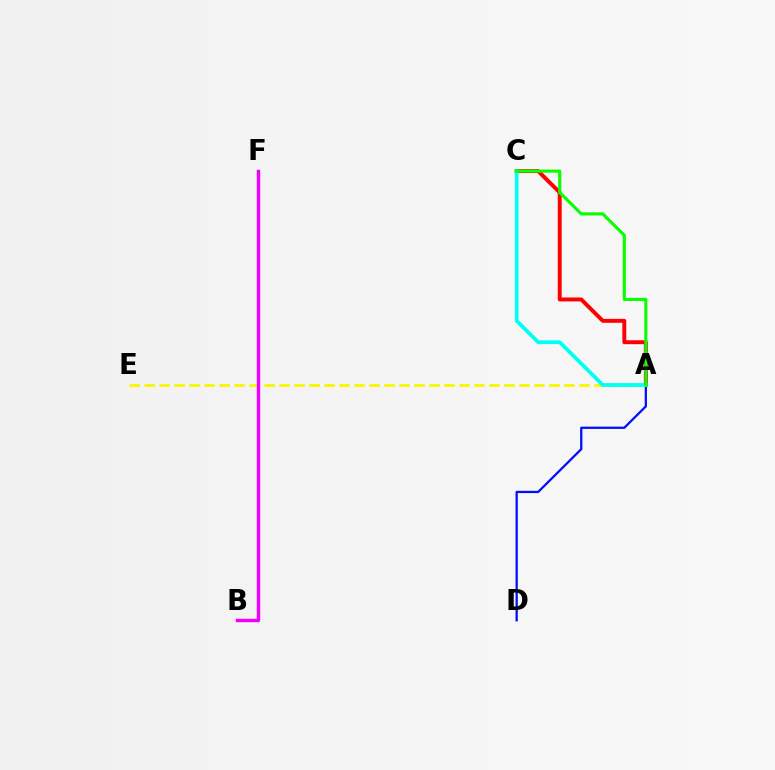{('A', 'C'): [{'color': '#ff0000', 'line_style': 'solid', 'thickness': 2.83}, {'color': '#00fff6', 'line_style': 'solid', 'thickness': 2.72}, {'color': '#08ff00', 'line_style': 'solid', 'thickness': 2.24}], ('A', 'D'): [{'color': '#0010ff', 'line_style': 'solid', 'thickness': 1.64}], ('A', 'E'): [{'color': '#fcf500', 'line_style': 'dashed', 'thickness': 2.04}], ('B', 'F'): [{'color': '#ee00ff', 'line_style': 'solid', 'thickness': 2.45}]}